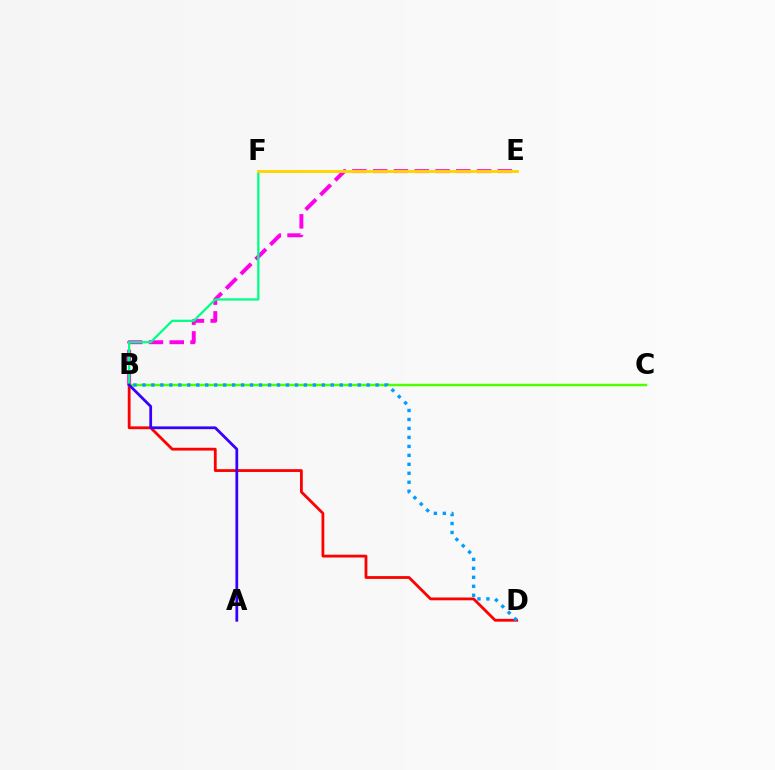{('B', 'D'): [{'color': '#ff0000', 'line_style': 'solid', 'thickness': 2.02}, {'color': '#009eff', 'line_style': 'dotted', 'thickness': 2.44}], ('B', 'E'): [{'color': '#ff00ed', 'line_style': 'dashed', 'thickness': 2.82}], ('B', 'F'): [{'color': '#00ff86', 'line_style': 'solid', 'thickness': 1.63}], ('E', 'F'): [{'color': '#ffd500', 'line_style': 'solid', 'thickness': 2.08}], ('B', 'C'): [{'color': '#4fff00', 'line_style': 'solid', 'thickness': 1.78}], ('A', 'B'): [{'color': '#3700ff', 'line_style': 'solid', 'thickness': 1.99}]}